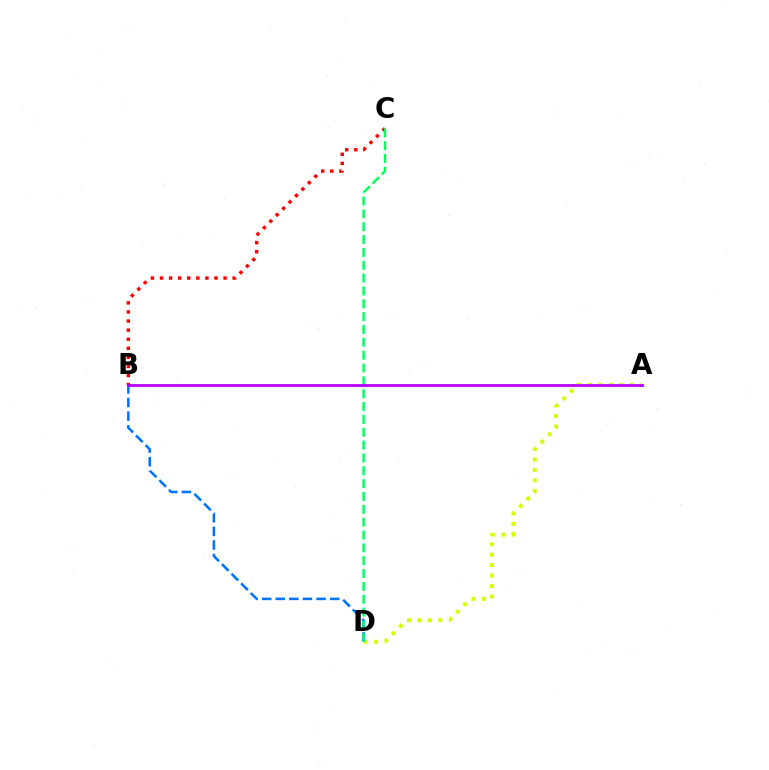{('A', 'D'): [{'color': '#d1ff00', 'line_style': 'dotted', 'thickness': 2.84}], ('B', 'D'): [{'color': '#0074ff', 'line_style': 'dashed', 'thickness': 1.85}], ('B', 'C'): [{'color': '#ff0000', 'line_style': 'dotted', 'thickness': 2.47}], ('C', 'D'): [{'color': '#00ff5c', 'line_style': 'dashed', 'thickness': 1.75}], ('A', 'B'): [{'color': '#b900ff', 'line_style': 'solid', 'thickness': 2.02}]}